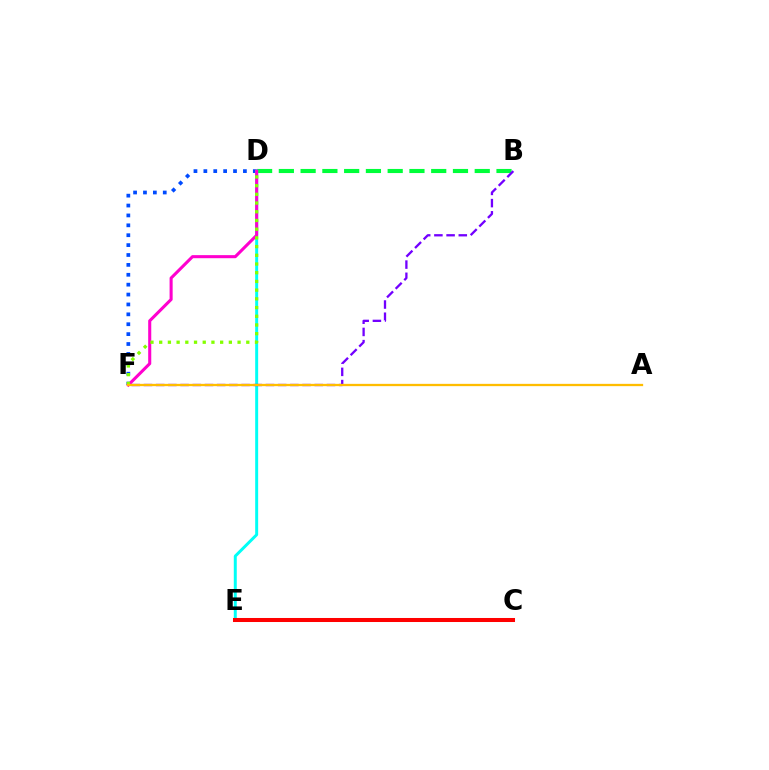{('D', 'F'): [{'color': '#004bff', 'line_style': 'dotted', 'thickness': 2.69}, {'color': '#ff00cf', 'line_style': 'solid', 'thickness': 2.21}, {'color': '#84ff00', 'line_style': 'dotted', 'thickness': 2.37}], ('B', 'D'): [{'color': '#00ff39', 'line_style': 'dashed', 'thickness': 2.96}], ('D', 'E'): [{'color': '#00fff6', 'line_style': 'solid', 'thickness': 2.14}], ('B', 'F'): [{'color': '#7200ff', 'line_style': 'dashed', 'thickness': 1.66}], ('A', 'F'): [{'color': '#ffbd00', 'line_style': 'solid', 'thickness': 1.65}], ('C', 'E'): [{'color': '#ff0000', 'line_style': 'solid', 'thickness': 2.9}]}